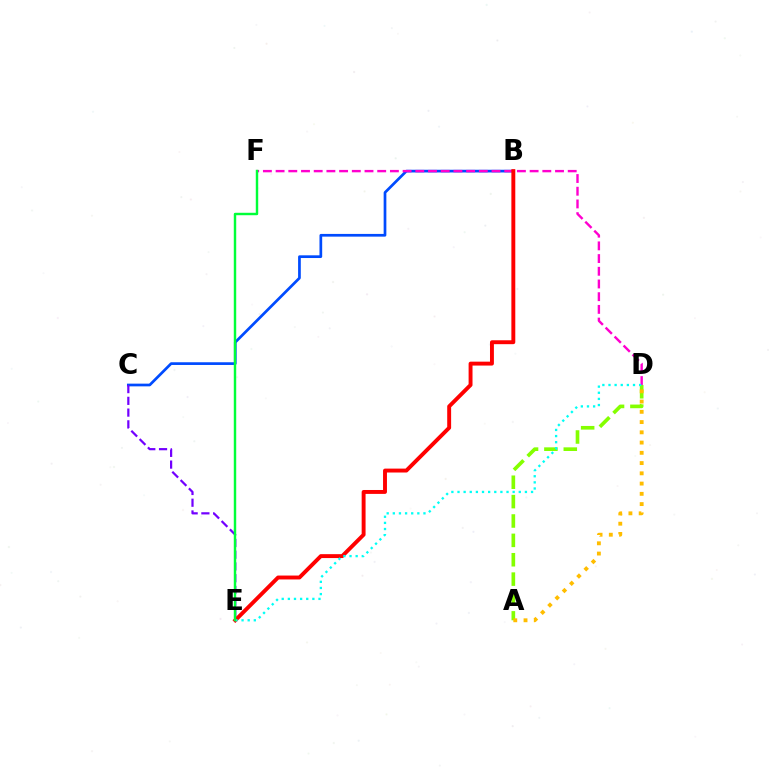{('B', 'C'): [{'color': '#004bff', 'line_style': 'solid', 'thickness': 1.95}], ('C', 'E'): [{'color': '#7200ff', 'line_style': 'dashed', 'thickness': 1.6}], ('D', 'F'): [{'color': '#ff00cf', 'line_style': 'dashed', 'thickness': 1.73}], ('B', 'E'): [{'color': '#ff0000', 'line_style': 'solid', 'thickness': 2.82}], ('A', 'D'): [{'color': '#84ff00', 'line_style': 'dashed', 'thickness': 2.63}, {'color': '#ffbd00', 'line_style': 'dotted', 'thickness': 2.79}], ('D', 'E'): [{'color': '#00fff6', 'line_style': 'dotted', 'thickness': 1.67}], ('E', 'F'): [{'color': '#00ff39', 'line_style': 'solid', 'thickness': 1.76}]}